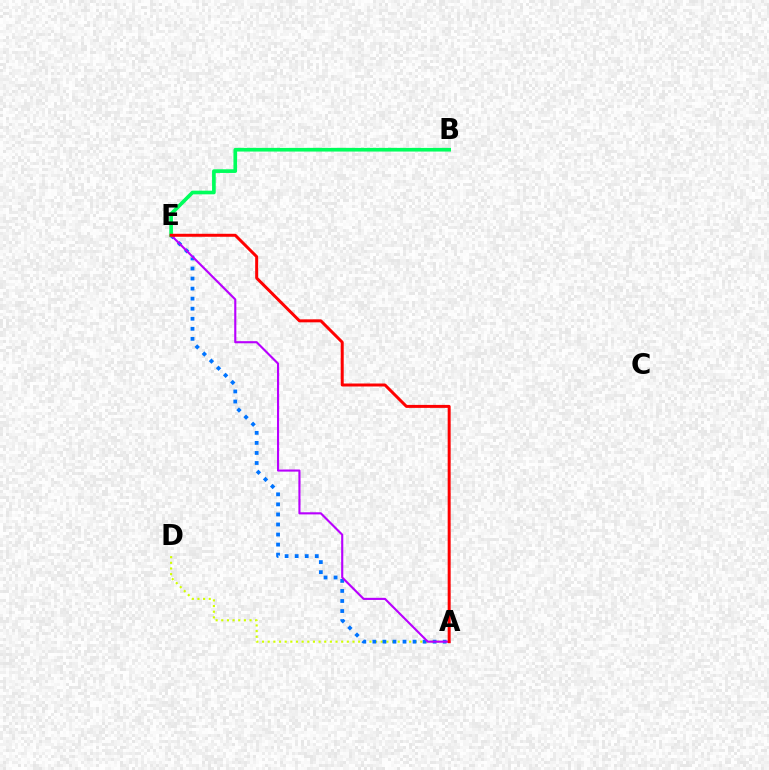{('A', 'D'): [{'color': '#d1ff00', 'line_style': 'dotted', 'thickness': 1.54}], ('A', 'E'): [{'color': '#0074ff', 'line_style': 'dotted', 'thickness': 2.73}, {'color': '#b900ff', 'line_style': 'solid', 'thickness': 1.53}, {'color': '#ff0000', 'line_style': 'solid', 'thickness': 2.15}], ('B', 'E'): [{'color': '#00ff5c', 'line_style': 'solid', 'thickness': 2.64}]}